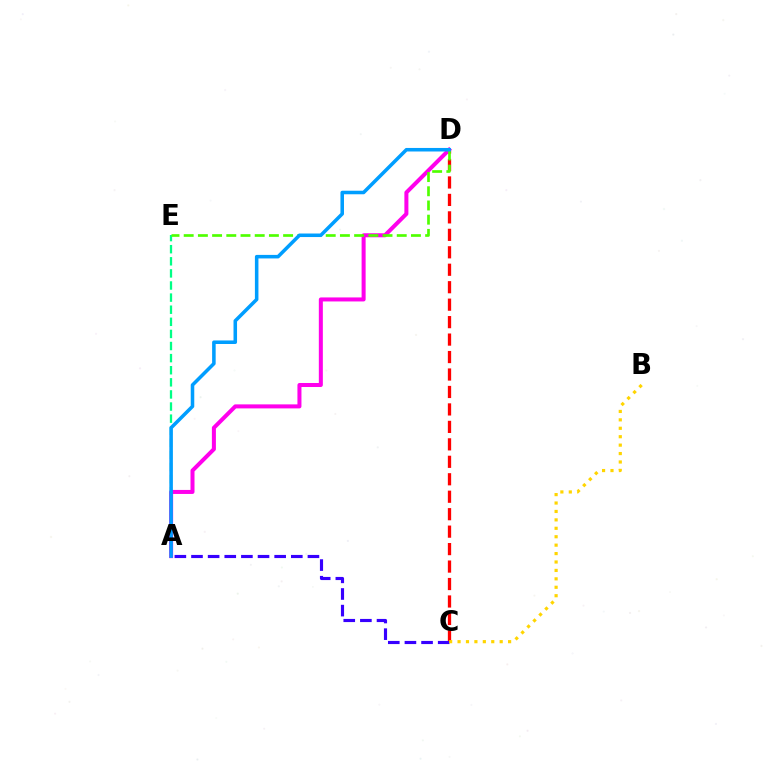{('A', 'E'): [{'color': '#00ff86', 'line_style': 'dashed', 'thickness': 1.64}], ('C', 'D'): [{'color': '#ff0000', 'line_style': 'dashed', 'thickness': 2.37}], ('A', 'D'): [{'color': '#ff00ed', 'line_style': 'solid', 'thickness': 2.89}, {'color': '#009eff', 'line_style': 'solid', 'thickness': 2.55}], ('D', 'E'): [{'color': '#4fff00', 'line_style': 'dashed', 'thickness': 1.93}], ('A', 'C'): [{'color': '#3700ff', 'line_style': 'dashed', 'thickness': 2.26}], ('B', 'C'): [{'color': '#ffd500', 'line_style': 'dotted', 'thickness': 2.29}]}